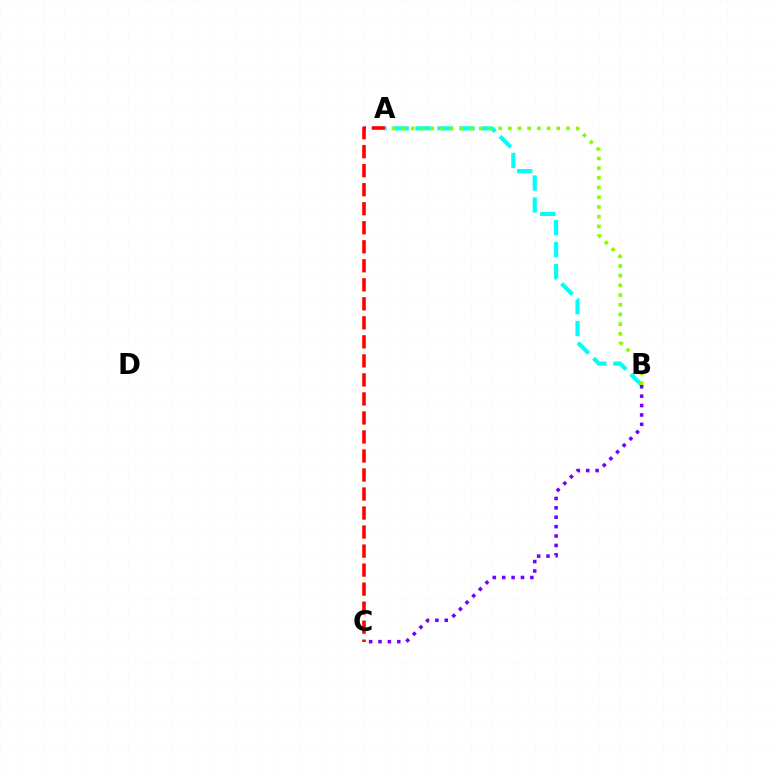{('A', 'B'): [{'color': '#00fff6', 'line_style': 'dashed', 'thickness': 2.98}, {'color': '#84ff00', 'line_style': 'dotted', 'thickness': 2.63}], ('B', 'C'): [{'color': '#7200ff', 'line_style': 'dotted', 'thickness': 2.55}], ('A', 'C'): [{'color': '#ff0000', 'line_style': 'dashed', 'thickness': 2.58}]}